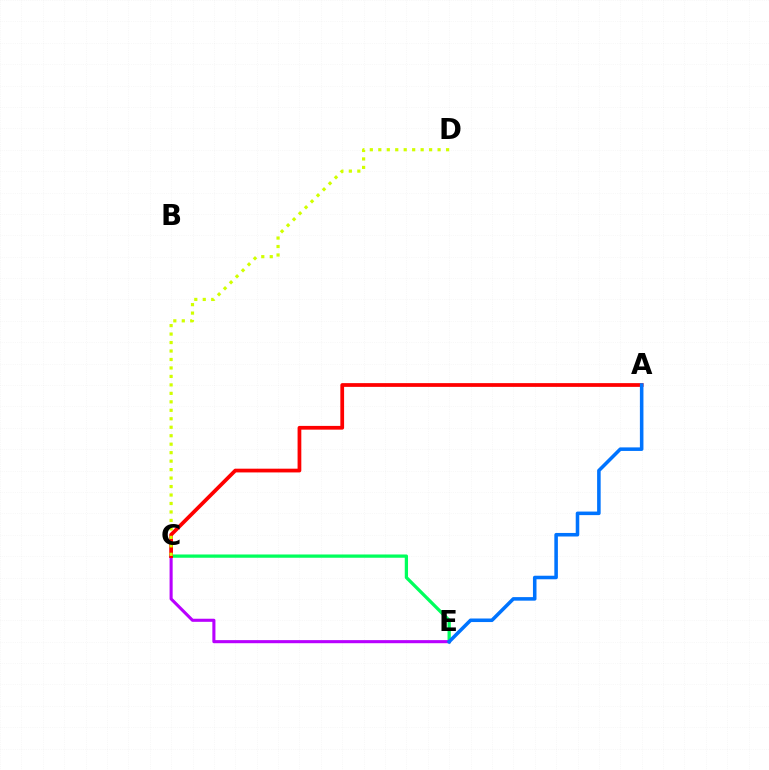{('C', 'E'): [{'color': '#00ff5c', 'line_style': 'solid', 'thickness': 2.35}, {'color': '#b900ff', 'line_style': 'solid', 'thickness': 2.22}], ('A', 'C'): [{'color': '#ff0000', 'line_style': 'solid', 'thickness': 2.69}], ('A', 'E'): [{'color': '#0074ff', 'line_style': 'solid', 'thickness': 2.55}], ('C', 'D'): [{'color': '#d1ff00', 'line_style': 'dotted', 'thickness': 2.3}]}